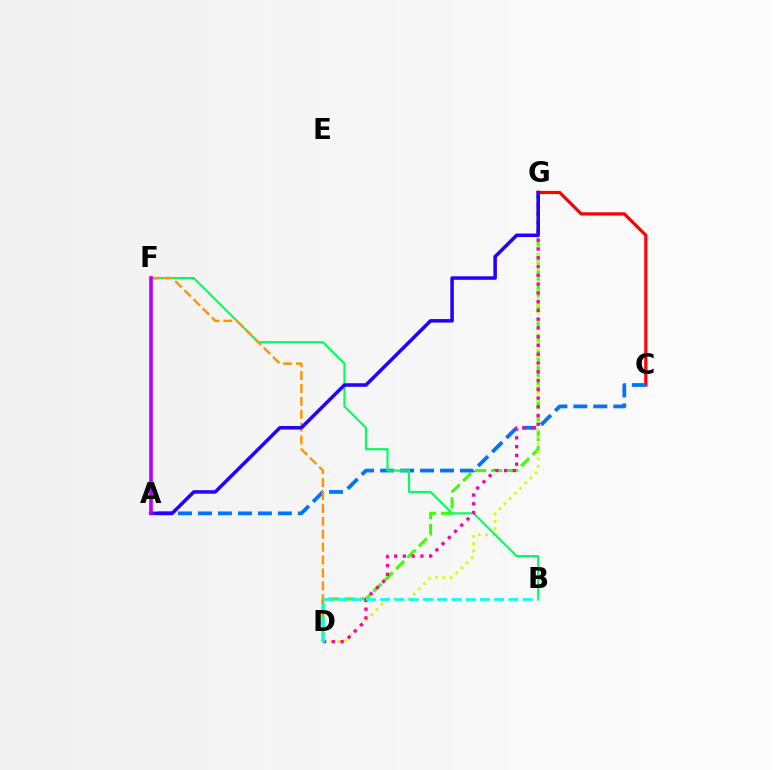{('C', 'G'): [{'color': '#ff0000', 'line_style': 'solid', 'thickness': 2.31}], ('D', 'G'): [{'color': '#3dff00', 'line_style': 'dashed', 'thickness': 2.18}, {'color': '#d1ff00', 'line_style': 'dotted', 'thickness': 1.98}, {'color': '#ff00ac', 'line_style': 'dotted', 'thickness': 2.38}], ('A', 'C'): [{'color': '#0074ff', 'line_style': 'dashed', 'thickness': 2.71}], ('B', 'F'): [{'color': '#00ff5c', 'line_style': 'solid', 'thickness': 1.54}], ('D', 'F'): [{'color': '#ff9400', 'line_style': 'dashed', 'thickness': 1.75}], ('B', 'D'): [{'color': '#00fff6', 'line_style': 'dashed', 'thickness': 1.94}], ('A', 'G'): [{'color': '#2500ff', 'line_style': 'solid', 'thickness': 2.54}], ('A', 'F'): [{'color': '#b900ff', 'line_style': 'solid', 'thickness': 2.6}]}